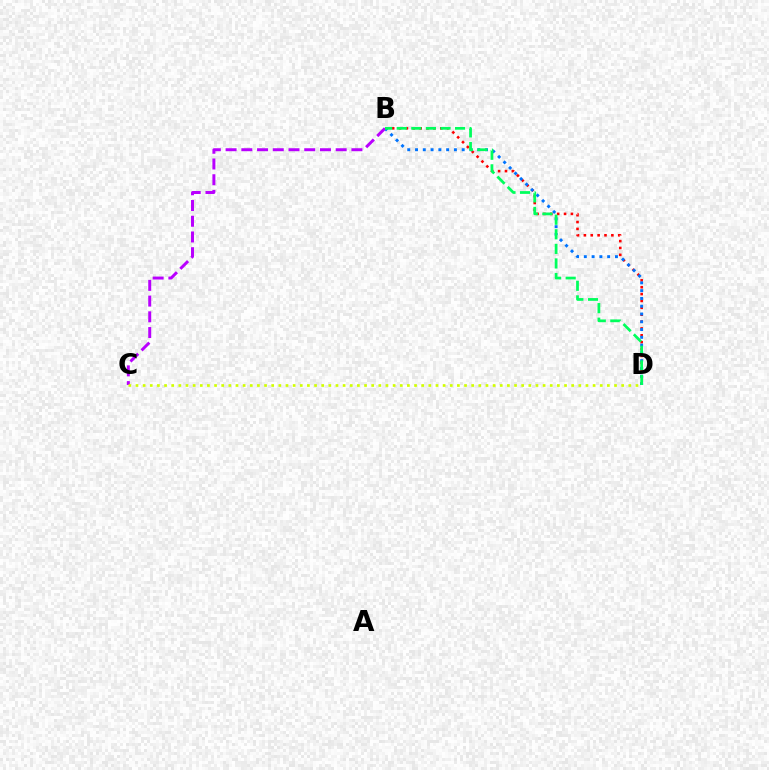{('B', 'D'): [{'color': '#ff0000', 'line_style': 'dotted', 'thickness': 1.87}, {'color': '#0074ff', 'line_style': 'dotted', 'thickness': 2.11}, {'color': '#00ff5c', 'line_style': 'dashed', 'thickness': 1.98}], ('B', 'C'): [{'color': '#b900ff', 'line_style': 'dashed', 'thickness': 2.14}], ('C', 'D'): [{'color': '#d1ff00', 'line_style': 'dotted', 'thickness': 1.94}]}